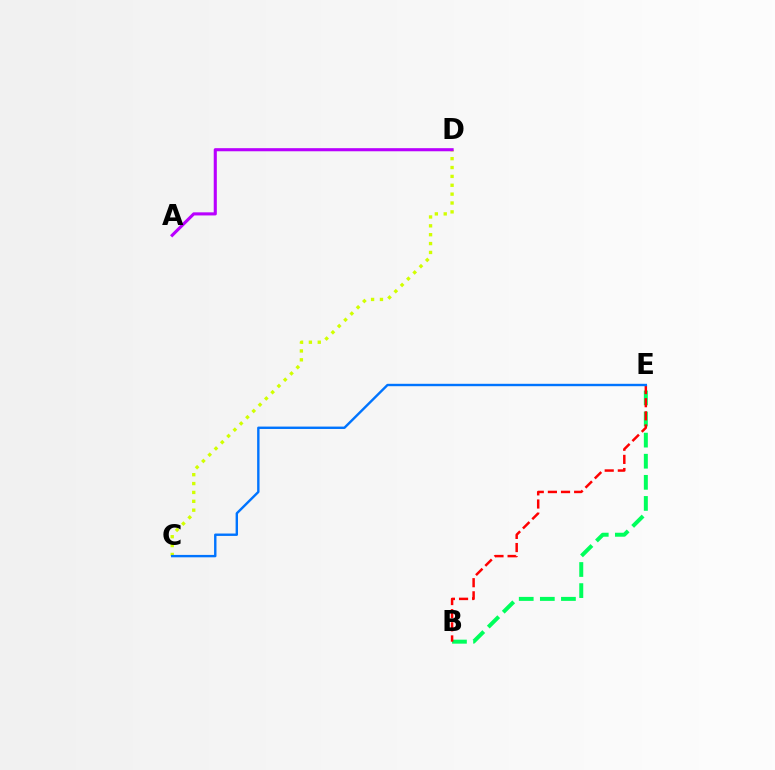{('B', 'E'): [{'color': '#00ff5c', 'line_style': 'dashed', 'thickness': 2.87}, {'color': '#ff0000', 'line_style': 'dashed', 'thickness': 1.78}], ('C', 'D'): [{'color': '#d1ff00', 'line_style': 'dotted', 'thickness': 2.41}], ('C', 'E'): [{'color': '#0074ff', 'line_style': 'solid', 'thickness': 1.73}], ('A', 'D'): [{'color': '#b900ff', 'line_style': 'solid', 'thickness': 2.23}]}